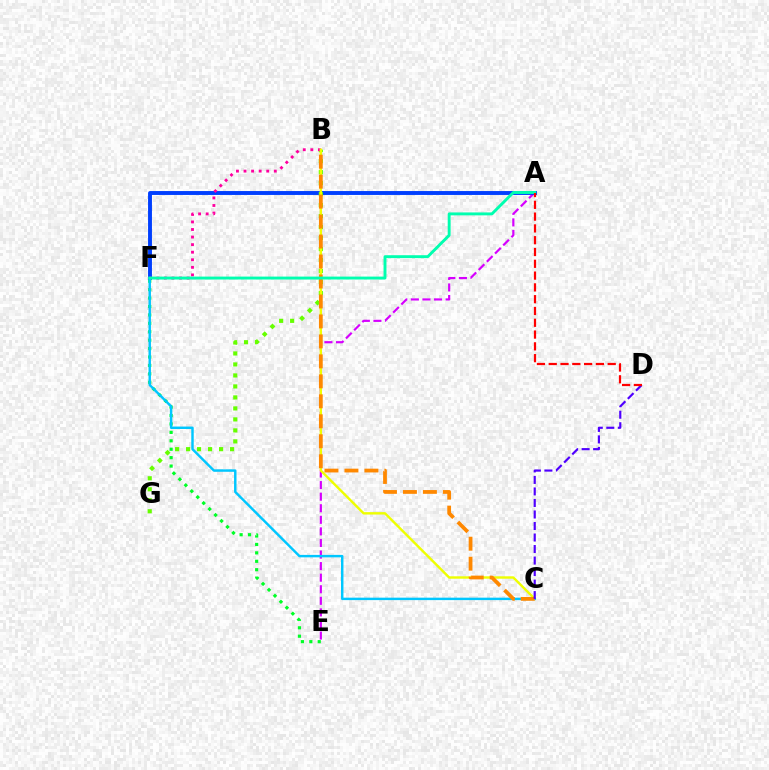{('E', 'F'): [{'color': '#00ff27', 'line_style': 'dotted', 'thickness': 2.29}], ('A', 'E'): [{'color': '#d600ff', 'line_style': 'dashed', 'thickness': 1.57}], ('A', 'F'): [{'color': '#003fff', 'line_style': 'solid', 'thickness': 2.81}, {'color': '#00ffaf', 'line_style': 'solid', 'thickness': 2.1}], ('B', 'G'): [{'color': '#66ff00', 'line_style': 'dotted', 'thickness': 2.99}], ('B', 'F'): [{'color': '#ff00a0', 'line_style': 'dotted', 'thickness': 2.06}], ('B', 'C'): [{'color': '#eeff00', 'line_style': 'solid', 'thickness': 1.73}, {'color': '#ff8800', 'line_style': 'dashed', 'thickness': 2.71}], ('C', 'F'): [{'color': '#00c7ff', 'line_style': 'solid', 'thickness': 1.76}], ('C', 'D'): [{'color': '#4f00ff', 'line_style': 'dashed', 'thickness': 1.56}], ('A', 'D'): [{'color': '#ff0000', 'line_style': 'dashed', 'thickness': 1.6}]}